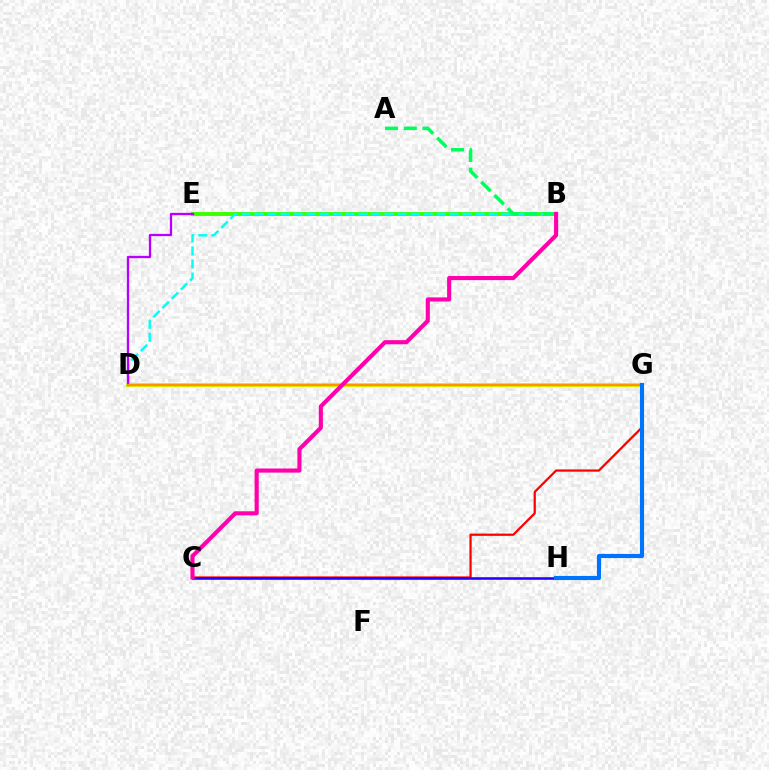{('D', 'G'): [{'color': '#d1ff00', 'line_style': 'solid', 'thickness': 2.92}, {'color': '#ff9400', 'line_style': 'solid', 'thickness': 1.71}], ('B', 'E'): [{'color': '#3dff00', 'line_style': 'solid', 'thickness': 2.84}], ('C', 'G'): [{'color': '#ff0000', 'line_style': 'solid', 'thickness': 1.62}], ('B', 'D'): [{'color': '#00fff6', 'line_style': 'dashed', 'thickness': 1.77}], ('D', 'E'): [{'color': '#b900ff', 'line_style': 'solid', 'thickness': 1.66}], ('A', 'B'): [{'color': '#00ff5c', 'line_style': 'dashed', 'thickness': 2.54}], ('C', 'H'): [{'color': '#2500ff', 'line_style': 'solid', 'thickness': 1.84}], ('B', 'C'): [{'color': '#ff00ac', 'line_style': 'solid', 'thickness': 2.96}], ('G', 'H'): [{'color': '#0074ff', 'line_style': 'solid', 'thickness': 2.98}]}